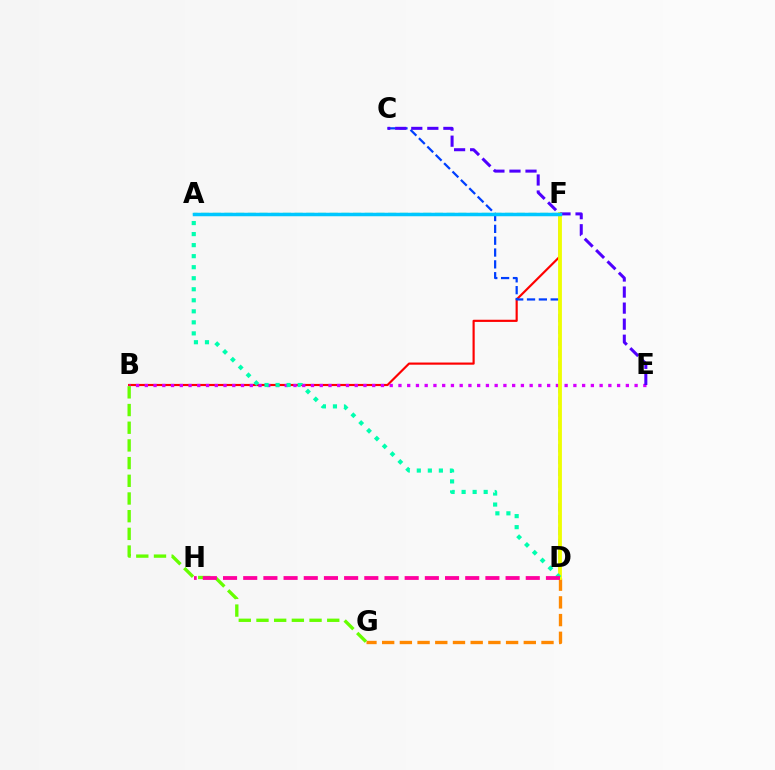{('B', 'F'): [{'color': '#ff0000', 'line_style': 'solid', 'thickness': 1.56}], ('A', 'F'): [{'color': '#00ff27', 'line_style': 'dashed', 'thickness': 1.59}, {'color': '#00c7ff', 'line_style': 'solid', 'thickness': 2.51}], ('D', 'G'): [{'color': '#ff8800', 'line_style': 'dashed', 'thickness': 2.41}], ('B', 'E'): [{'color': '#d600ff', 'line_style': 'dotted', 'thickness': 2.38}], ('C', 'D'): [{'color': '#003fff', 'line_style': 'dashed', 'thickness': 1.61}], ('D', 'F'): [{'color': '#eeff00', 'line_style': 'solid', 'thickness': 2.74}], ('B', 'G'): [{'color': '#66ff00', 'line_style': 'dashed', 'thickness': 2.4}], ('C', 'E'): [{'color': '#4f00ff', 'line_style': 'dashed', 'thickness': 2.18}], ('A', 'D'): [{'color': '#00ffaf', 'line_style': 'dotted', 'thickness': 3.0}], ('D', 'H'): [{'color': '#ff00a0', 'line_style': 'dashed', 'thickness': 2.74}]}